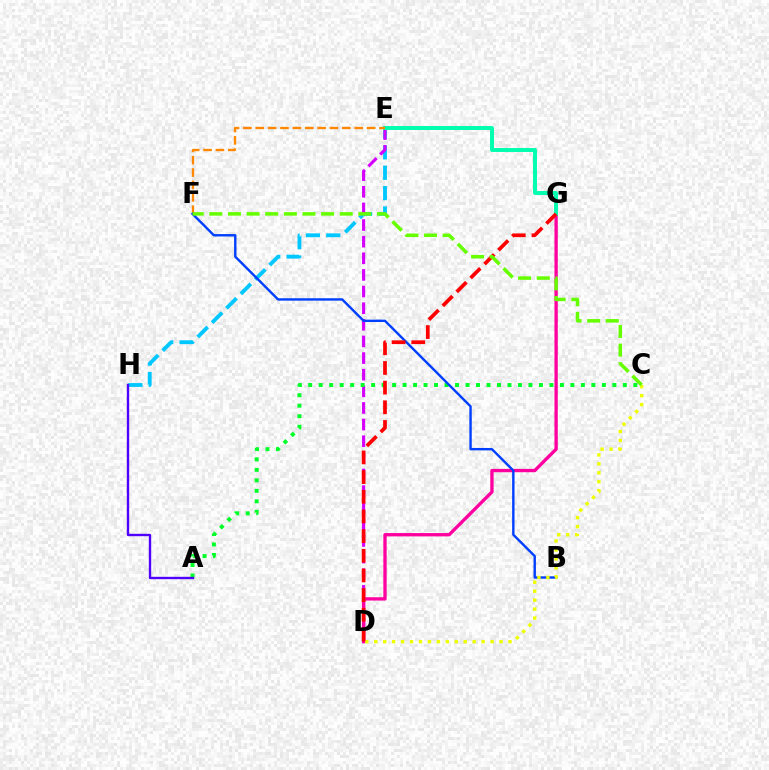{('E', 'H'): [{'color': '#00c7ff', 'line_style': 'dashed', 'thickness': 2.76}], ('D', 'E'): [{'color': '#d600ff', 'line_style': 'dashed', 'thickness': 2.26}], ('D', 'G'): [{'color': '#ff00a0', 'line_style': 'solid', 'thickness': 2.4}, {'color': '#ff0000', 'line_style': 'dashed', 'thickness': 2.67}], ('A', 'C'): [{'color': '#00ff27', 'line_style': 'dotted', 'thickness': 2.85}], ('A', 'H'): [{'color': '#4f00ff', 'line_style': 'solid', 'thickness': 1.7}], ('E', 'G'): [{'color': '#00ffaf', 'line_style': 'solid', 'thickness': 2.84}], ('E', 'F'): [{'color': '#ff8800', 'line_style': 'dashed', 'thickness': 1.68}], ('B', 'F'): [{'color': '#003fff', 'line_style': 'solid', 'thickness': 1.73}], ('C', 'D'): [{'color': '#eeff00', 'line_style': 'dotted', 'thickness': 2.43}], ('C', 'F'): [{'color': '#66ff00', 'line_style': 'dashed', 'thickness': 2.53}]}